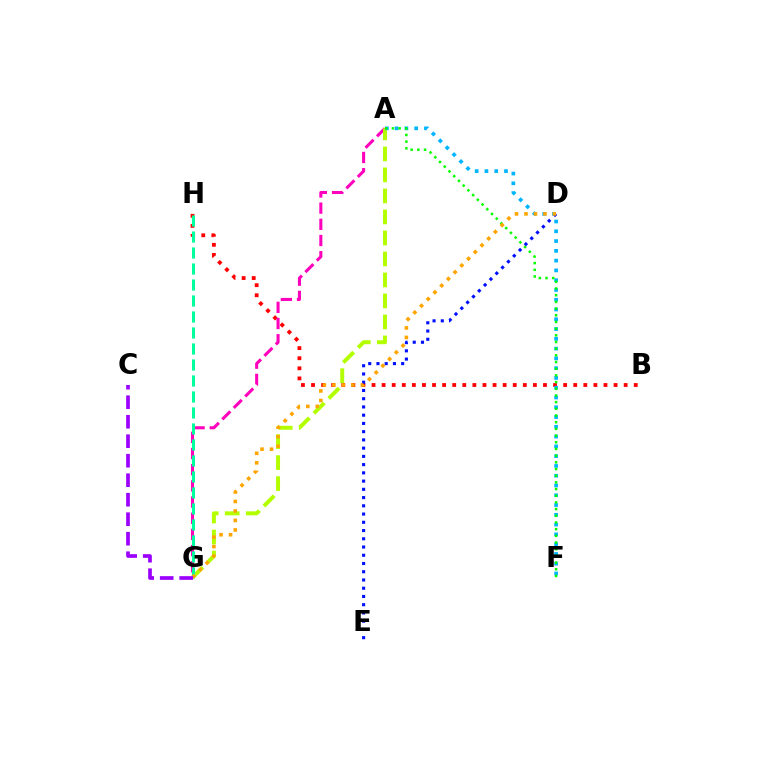{('B', 'H'): [{'color': '#ff0000', 'line_style': 'dotted', 'thickness': 2.74}], ('A', 'G'): [{'color': '#ff00bd', 'line_style': 'dashed', 'thickness': 2.2}, {'color': '#b3ff00', 'line_style': 'dashed', 'thickness': 2.85}], ('G', 'H'): [{'color': '#00ff9d', 'line_style': 'dashed', 'thickness': 2.17}], ('A', 'F'): [{'color': '#00b5ff', 'line_style': 'dotted', 'thickness': 2.66}, {'color': '#08ff00', 'line_style': 'dotted', 'thickness': 1.82}], ('D', 'E'): [{'color': '#0010ff', 'line_style': 'dotted', 'thickness': 2.24}], ('D', 'G'): [{'color': '#ffa500', 'line_style': 'dotted', 'thickness': 2.58}], ('C', 'G'): [{'color': '#9b00ff', 'line_style': 'dashed', 'thickness': 2.65}]}